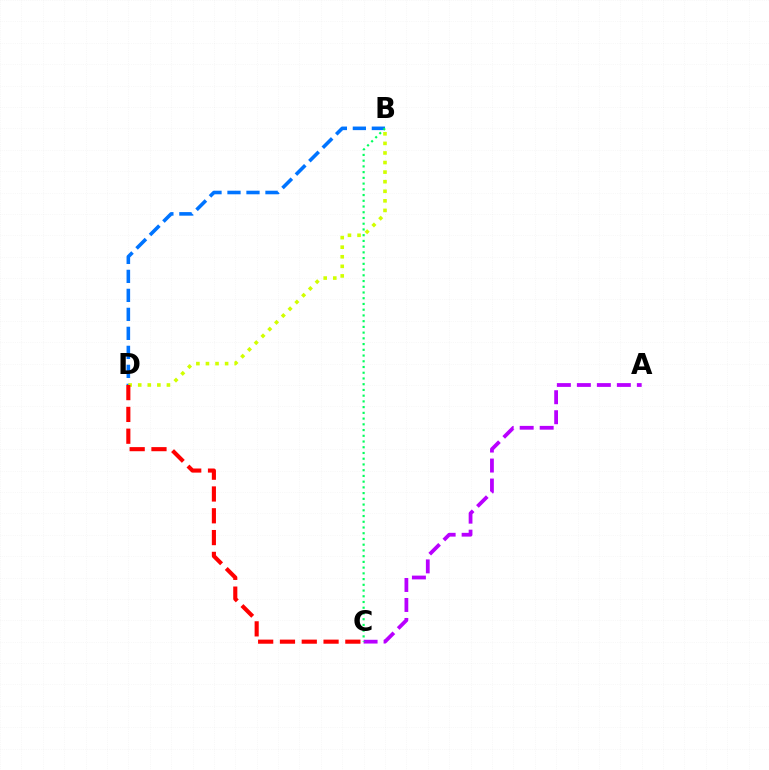{('B', 'D'): [{'color': '#0074ff', 'line_style': 'dashed', 'thickness': 2.58}, {'color': '#d1ff00', 'line_style': 'dotted', 'thickness': 2.6}], ('A', 'C'): [{'color': '#b900ff', 'line_style': 'dashed', 'thickness': 2.72}], ('B', 'C'): [{'color': '#00ff5c', 'line_style': 'dotted', 'thickness': 1.56}], ('C', 'D'): [{'color': '#ff0000', 'line_style': 'dashed', 'thickness': 2.96}]}